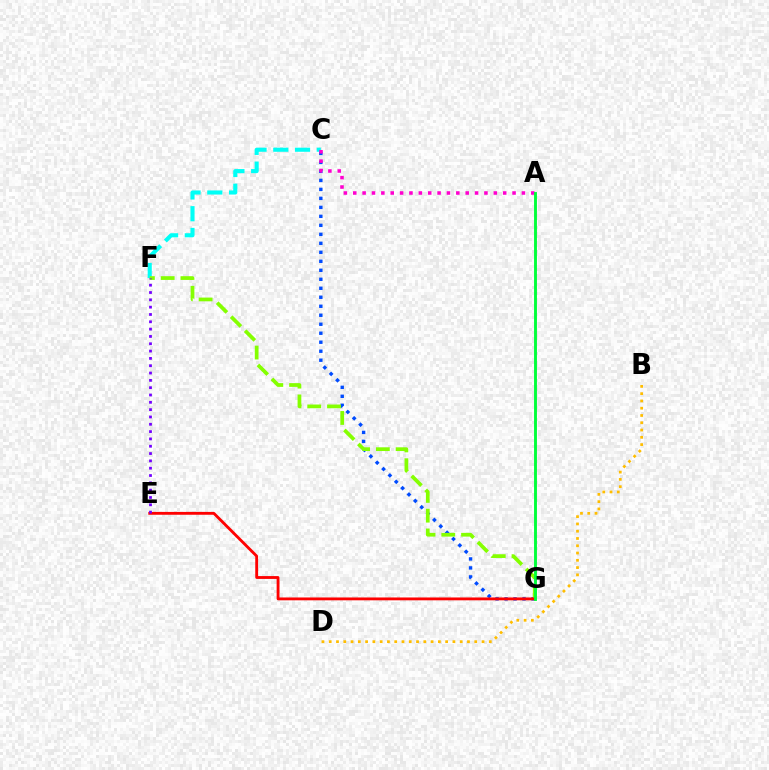{('C', 'G'): [{'color': '#004bff', 'line_style': 'dotted', 'thickness': 2.44}], ('B', 'D'): [{'color': '#ffbd00', 'line_style': 'dotted', 'thickness': 1.98}], ('C', 'F'): [{'color': '#00fff6', 'line_style': 'dashed', 'thickness': 2.95}], ('A', 'C'): [{'color': '#ff00cf', 'line_style': 'dotted', 'thickness': 2.55}], ('F', 'G'): [{'color': '#84ff00', 'line_style': 'dashed', 'thickness': 2.69}], ('E', 'G'): [{'color': '#ff0000', 'line_style': 'solid', 'thickness': 2.04}], ('A', 'G'): [{'color': '#00ff39', 'line_style': 'solid', 'thickness': 2.08}], ('E', 'F'): [{'color': '#7200ff', 'line_style': 'dotted', 'thickness': 1.99}]}